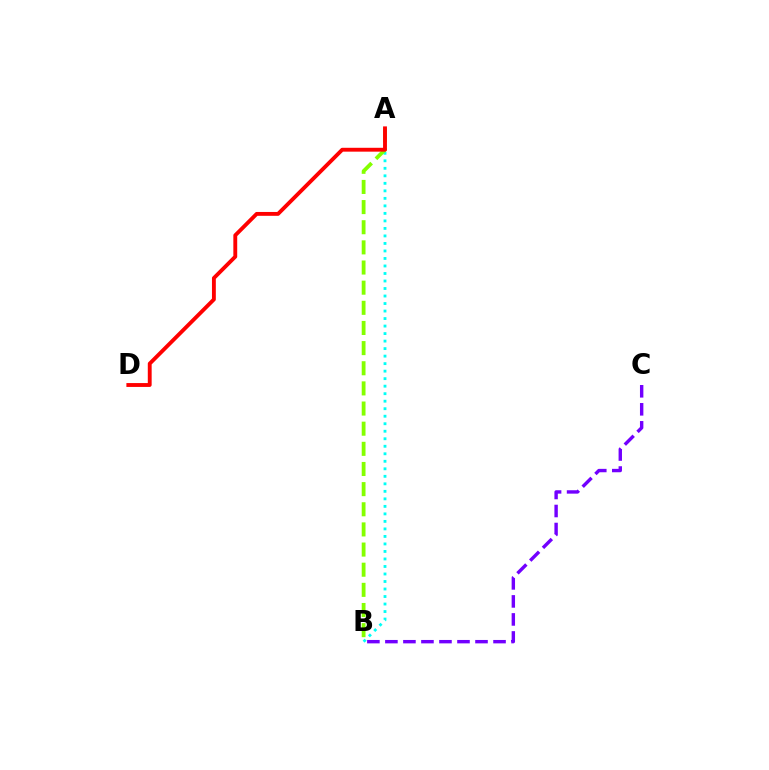{('A', 'B'): [{'color': '#00fff6', 'line_style': 'dotted', 'thickness': 2.04}, {'color': '#84ff00', 'line_style': 'dashed', 'thickness': 2.74}], ('B', 'C'): [{'color': '#7200ff', 'line_style': 'dashed', 'thickness': 2.45}], ('A', 'D'): [{'color': '#ff0000', 'line_style': 'solid', 'thickness': 2.78}]}